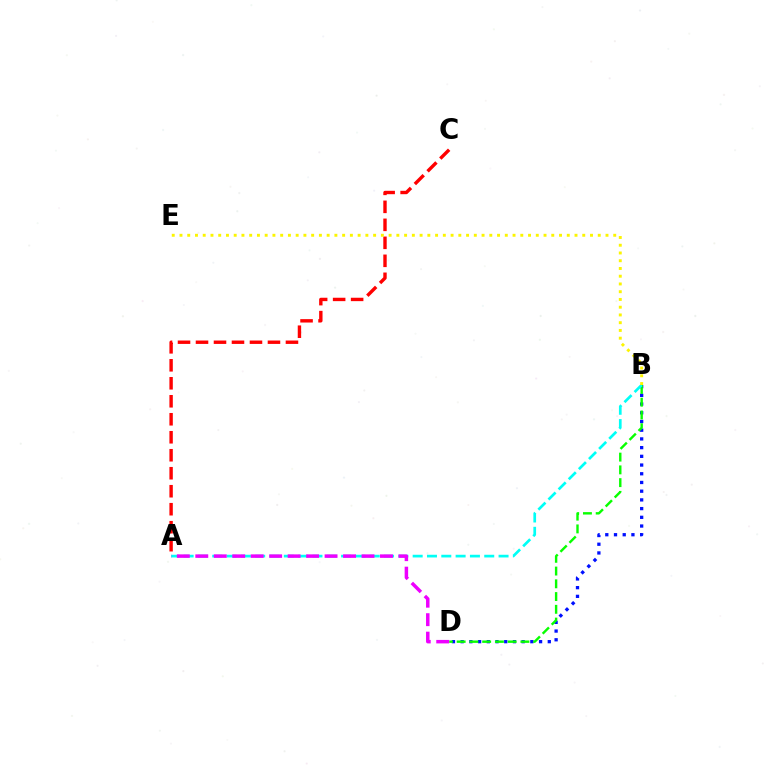{('B', 'D'): [{'color': '#0010ff', 'line_style': 'dotted', 'thickness': 2.37}, {'color': '#08ff00', 'line_style': 'dashed', 'thickness': 1.73}], ('A', 'B'): [{'color': '#00fff6', 'line_style': 'dashed', 'thickness': 1.94}], ('A', 'C'): [{'color': '#ff0000', 'line_style': 'dashed', 'thickness': 2.44}], ('B', 'E'): [{'color': '#fcf500', 'line_style': 'dotted', 'thickness': 2.1}], ('A', 'D'): [{'color': '#ee00ff', 'line_style': 'dashed', 'thickness': 2.51}]}